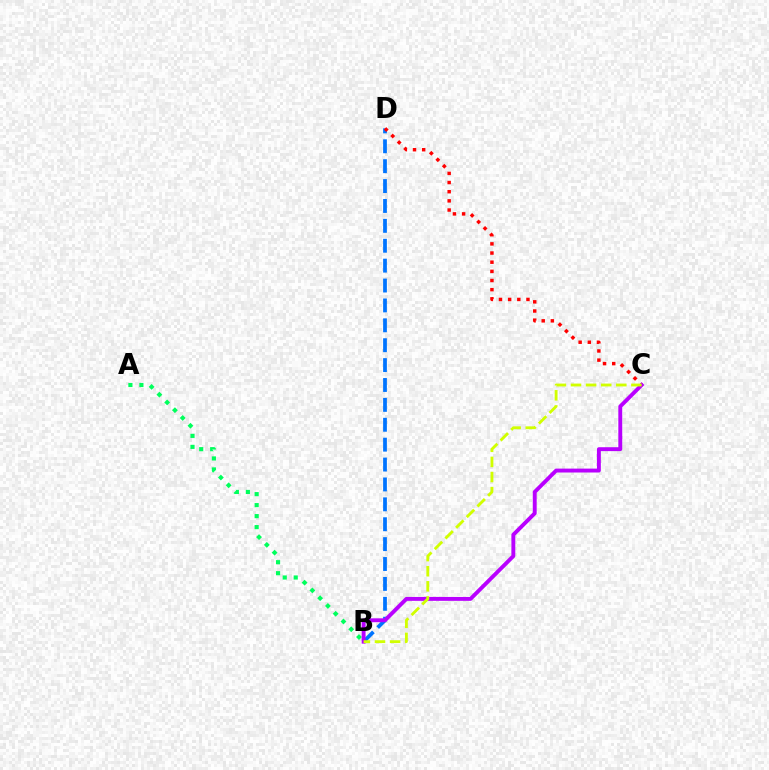{('A', 'B'): [{'color': '#00ff5c', 'line_style': 'dotted', 'thickness': 2.99}], ('B', 'D'): [{'color': '#0074ff', 'line_style': 'dashed', 'thickness': 2.7}], ('C', 'D'): [{'color': '#ff0000', 'line_style': 'dotted', 'thickness': 2.49}], ('B', 'C'): [{'color': '#b900ff', 'line_style': 'solid', 'thickness': 2.81}, {'color': '#d1ff00', 'line_style': 'dashed', 'thickness': 2.05}]}